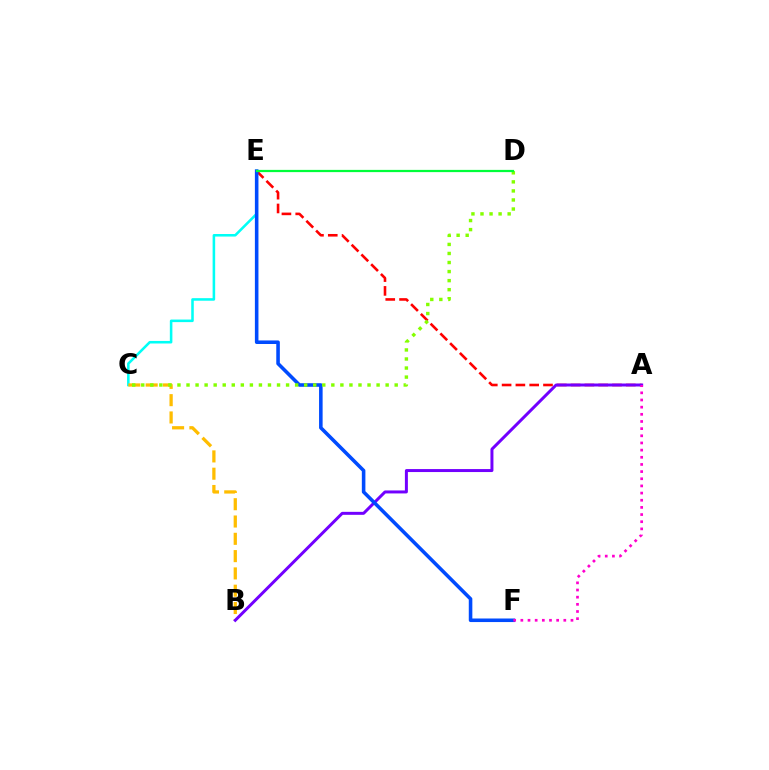{('A', 'E'): [{'color': '#ff0000', 'line_style': 'dashed', 'thickness': 1.87}], ('C', 'E'): [{'color': '#00fff6', 'line_style': 'solid', 'thickness': 1.84}], ('B', 'C'): [{'color': '#ffbd00', 'line_style': 'dashed', 'thickness': 2.35}], ('A', 'B'): [{'color': '#7200ff', 'line_style': 'solid', 'thickness': 2.15}], ('E', 'F'): [{'color': '#004bff', 'line_style': 'solid', 'thickness': 2.57}], ('C', 'D'): [{'color': '#84ff00', 'line_style': 'dotted', 'thickness': 2.46}], ('A', 'F'): [{'color': '#ff00cf', 'line_style': 'dotted', 'thickness': 1.95}], ('D', 'E'): [{'color': '#00ff39', 'line_style': 'solid', 'thickness': 1.61}]}